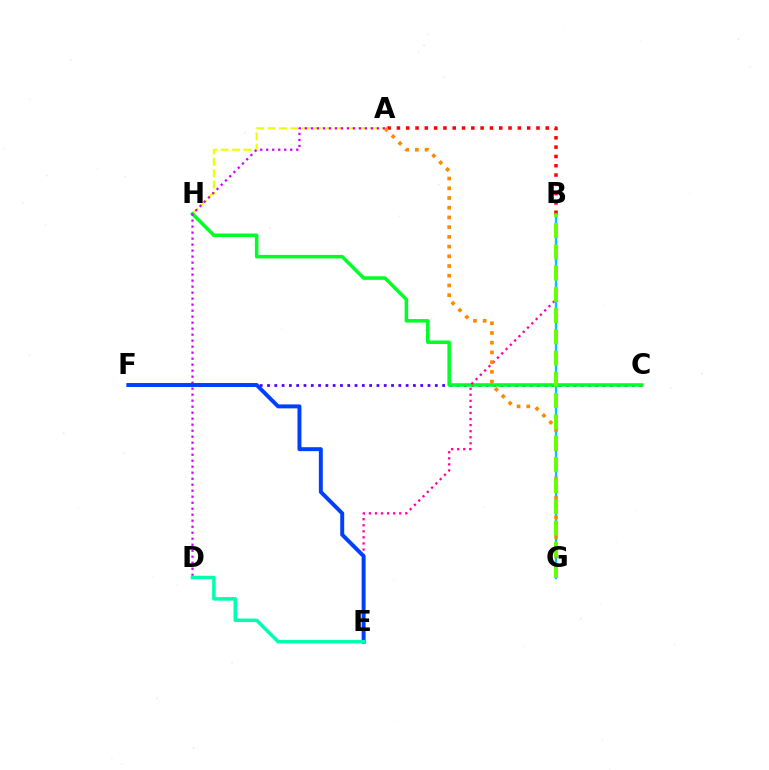{('C', 'F'): [{'color': '#4f00ff', 'line_style': 'dotted', 'thickness': 1.98}], ('A', 'H'): [{'color': '#eeff00', 'line_style': 'dashed', 'thickness': 1.55}], ('C', 'H'): [{'color': '#00ff27', 'line_style': 'solid', 'thickness': 2.54}], ('A', 'D'): [{'color': '#d600ff', 'line_style': 'dotted', 'thickness': 1.63}], ('B', 'E'): [{'color': '#ff00a0', 'line_style': 'dotted', 'thickness': 1.65}], ('A', 'B'): [{'color': '#ff0000', 'line_style': 'dotted', 'thickness': 2.53}], ('E', 'F'): [{'color': '#003fff', 'line_style': 'solid', 'thickness': 2.84}], ('B', 'G'): [{'color': '#00c7ff', 'line_style': 'solid', 'thickness': 1.68}, {'color': '#66ff00', 'line_style': 'dashed', 'thickness': 2.89}], ('A', 'G'): [{'color': '#ff8800', 'line_style': 'dotted', 'thickness': 2.64}], ('D', 'E'): [{'color': '#00ffaf', 'line_style': 'solid', 'thickness': 2.53}]}